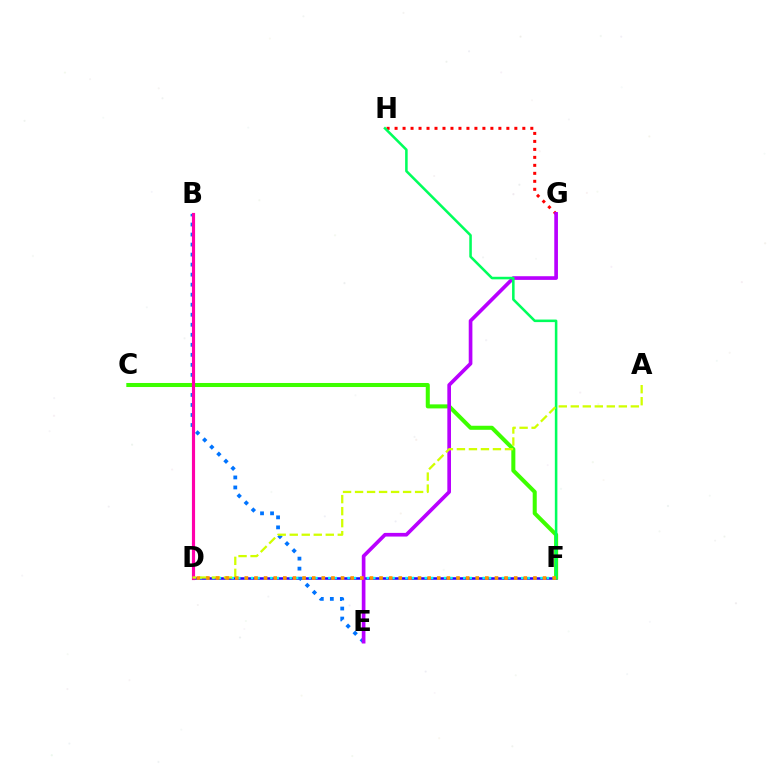{('D', 'F'): [{'color': '#2500ff', 'line_style': 'solid', 'thickness': 1.81}, {'color': '#00fff6', 'line_style': 'dotted', 'thickness': 1.75}, {'color': '#ff9400', 'line_style': 'dotted', 'thickness': 2.61}], ('B', 'E'): [{'color': '#0074ff', 'line_style': 'dotted', 'thickness': 2.72}], ('G', 'H'): [{'color': '#ff0000', 'line_style': 'dotted', 'thickness': 2.17}], ('C', 'F'): [{'color': '#3dff00', 'line_style': 'solid', 'thickness': 2.91}], ('E', 'G'): [{'color': '#b900ff', 'line_style': 'solid', 'thickness': 2.64}], ('F', 'H'): [{'color': '#00ff5c', 'line_style': 'solid', 'thickness': 1.84}], ('B', 'D'): [{'color': '#ff00ac', 'line_style': 'solid', 'thickness': 2.27}], ('A', 'D'): [{'color': '#d1ff00', 'line_style': 'dashed', 'thickness': 1.63}]}